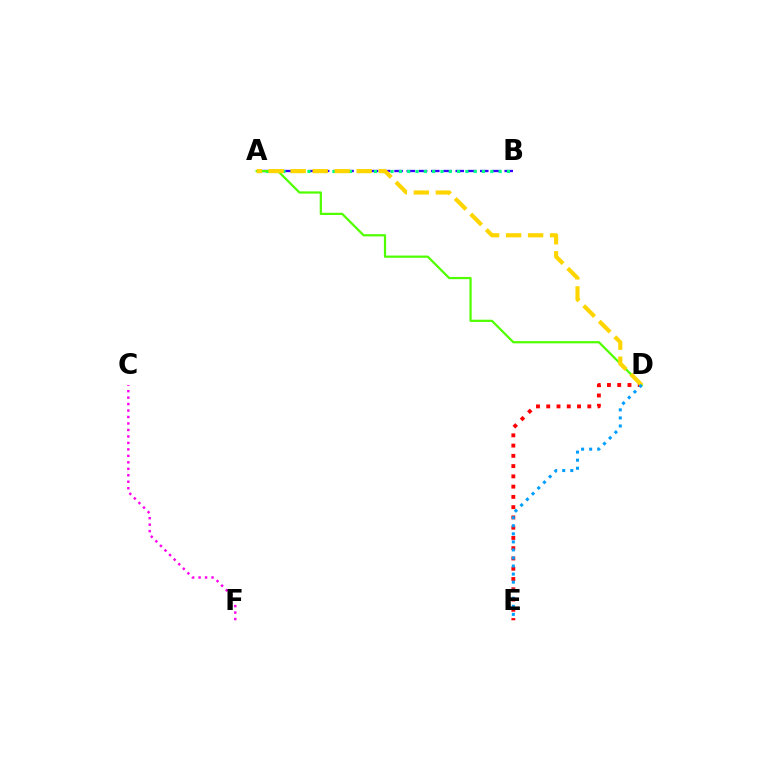{('A', 'B'): [{'color': '#3700ff', 'line_style': 'dashed', 'thickness': 1.66}, {'color': '#00ff86', 'line_style': 'dotted', 'thickness': 2.26}], ('D', 'E'): [{'color': '#ff0000', 'line_style': 'dotted', 'thickness': 2.79}, {'color': '#009eff', 'line_style': 'dotted', 'thickness': 2.19}], ('A', 'D'): [{'color': '#4fff00', 'line_style': 'solid', 'thickness': 1.6}, {'color': '#ffd500', 'line_style': 'dashed', 'thickness': 2.99}], ('C', 'F'): [{'color': '#ff00ed', 'line_style': 'dotted', 'thickness': 1.76}]}